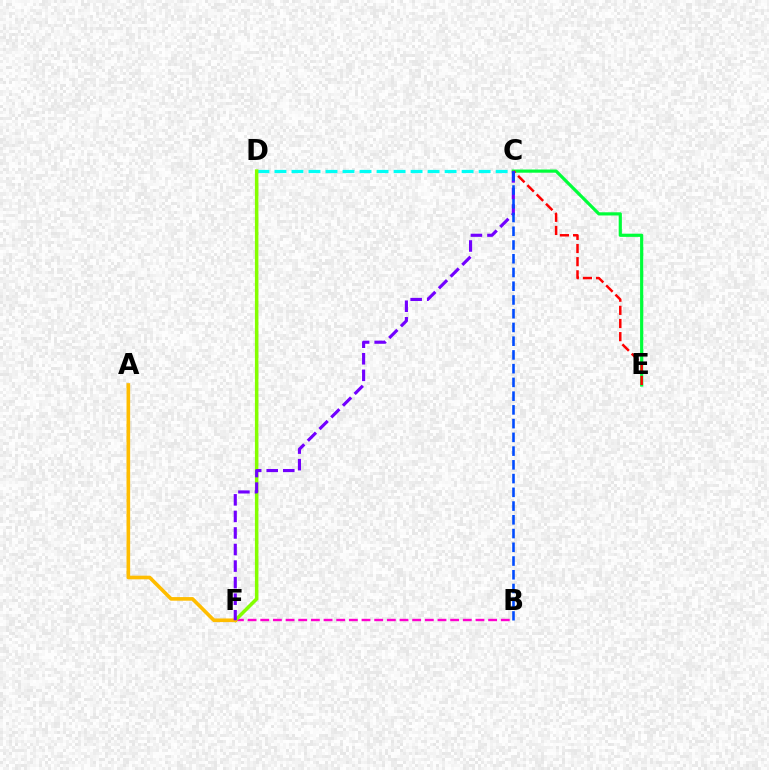{('B', 'F'): [{'color': '#ff00cf', 'line_style': 'dashed', 'thickness': 1.72}], ('C', 'D'): [{'color': '#00fff6', 'line_style': 'dashed', 'thickness': 2.31}], ('C', 'E'): [{'color': '#00ff39', 'line_style': 'solid', 'thickness': 2.29}, {'color': '#ff0000', 'line_style': 'dashed', 'thickness': 1.79}], ('D', 'F'): [{'color': '#84ff00', 'line_style': 'solid', 'thickness': 2.53}], ('A', 'F'): [{'color': '#ffbd00', 'line_style': 'solid', 'thickness': 2.61}], ('C', 'F'): [{'color': '#7200ff', 'line_style': 'dashed', 'thickness': 2.25}], ('B', 'C'): [{'color': '#004bff', 'line_style': 'dashed', 'thickness': 1.87}]}